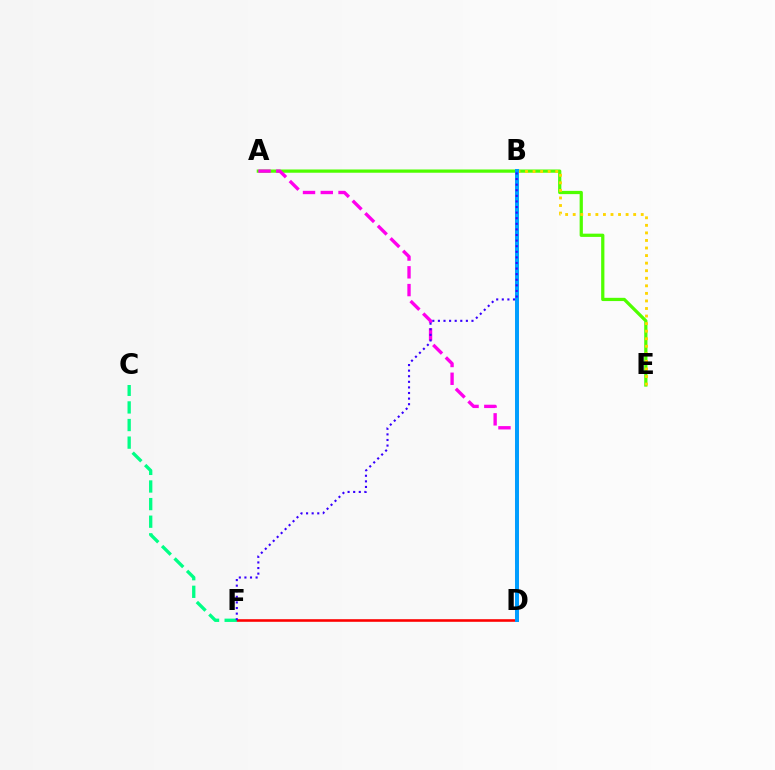{('D', 'F'): [{'color': '#ff0000', 'line_style': 'solid', 'thickness': 1.87}], ('A', 'E'): [{'color': '#4fff00', 'line_style': 'solid', 'thickness': 2.33}], ('C', 'F'): [{'color': '#00ff86', 'line_style': 'dashed', 'thickness': 2.39}], ('B', 'E'): [{'color': '#ffd500', 'line_style': 'dotted', 'thickness': 2.05}], ('A', 'D'): [{'color': '#ff00ed', 'line_style': 'dashed', 'thickness': 2.41}], ('B', 'D'): [{'color': '#009eff', 'line_style': 'solid', 'thickness': 2.86}], ('B', 'F'): [{'color': '#3700ff', 'line_style': 'dotted', 'thickness': 1.52}]}